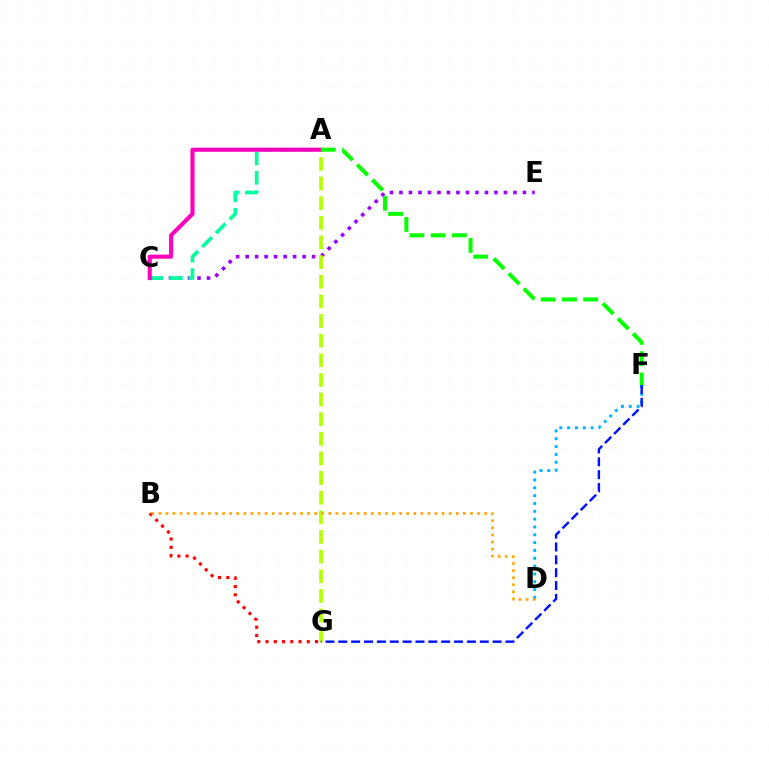{('C', 'E'): [{'color': '#9b00ff', 'line_style': 'dotted', 'thickness': 2.58}], ('B', 'G'): [{'color': '#ff0000', 'line_style': 'dotted', 'thickness': 2.24}], ('A', 'C'): [{'color': '#00ff9d', 'line_style': 'dashed', 'thickness': 2.65}, {'color': '#ff00bd', 'line_style': 'solid', 'thickness': 2.96}], ('A', 'G'): [{'color': '#b3ff00', 'line_style': 'dashed', 'thickness': 2.67}], ('A', 'F'): [{'color': '#08ff00', 'line_style': 'dashed', 'thickness': 2.89}], ('D', 'F'): [{'color': '#00b5ff', 'line_style': 'dotted', 'thickness': 2.13}], ('F', 'G'): [{'color': '#0010ff', 'line_style': 'dashed', 'thickness': 1.75}], ('B', 'D'): [{'color': '#ffa500', 'line_style': 'dotted', 'thickness': 1.92}]}